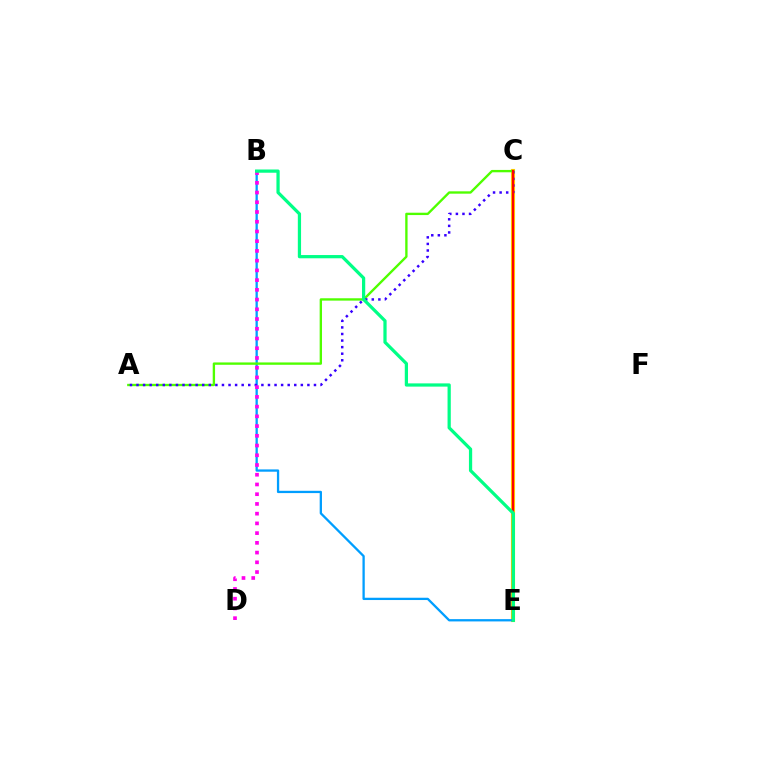{('C', 'E'): [{'color': '#ffd500', 'line_style': 'solid', 'thickness': 2.98}, {'color': '#ff0000', 'line_style': 'solid', 'thickness': 1.62}], ('B', 'E'): [{'color': '#009eff', 'line_style': 'solid', 'thickness': 1.65}, {'color': '#00ff86', 'line_style': 'solid', 'thickness': 2.33}], ('A', 'C'): [{'color': '#4fff00', 'line_style': 'solid', 'thickness': 1.7}, {'color': '#3700ff', 'line_style': 'dotted', 'thickness': 1.79}], ('B', 'D'): [{'color': '#ff00ed', 'line_style': 'dotted', 'thickness': 2.64}]}